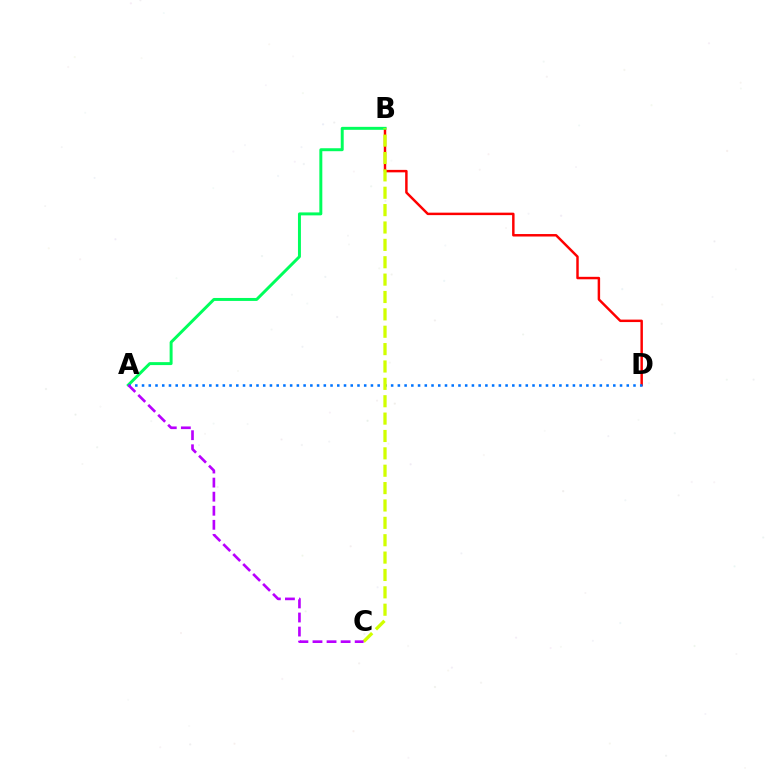{('B', 'D'): [{'color': '#ff0000', 'line_style': 'solid', 'thickness': 1.77}], ('A', 'B'): [{'color': '#00ff5c', 'line_style': 'solid', 'thickness': 2.13}], ('A', 'D'): [{'color': '#0074ff', 'line_style': 'dotted', 'thickness': 1.83}], ('B', 'C'): [{'color': '#d1ff00', 'line_style': 'dashed', 'thickness': 2.36}], ('A', 'C'): [{'color': '#b900ff', 'line_style': 'dashed', 'thickness': 1.91}]}